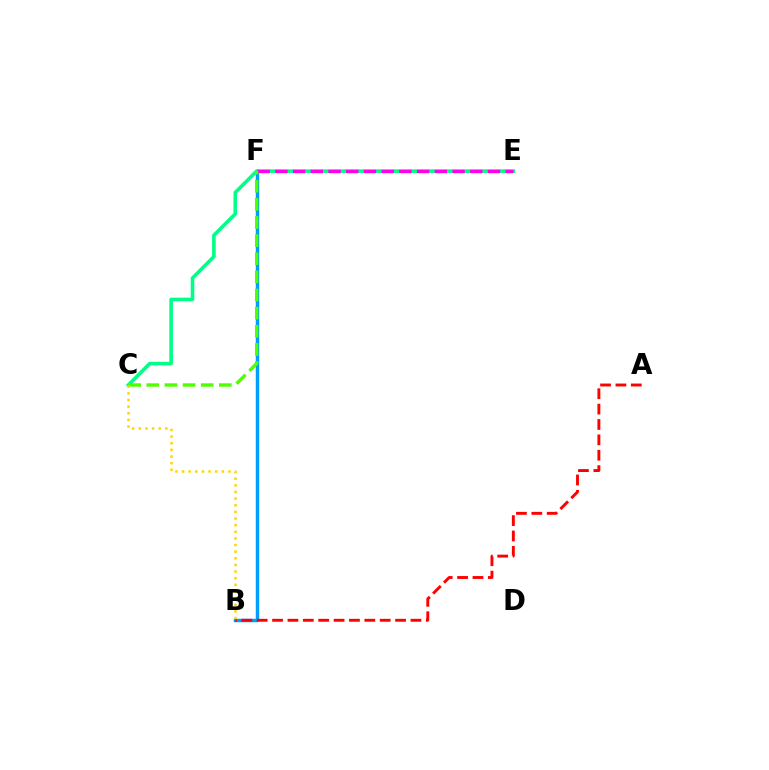{('B', 'F'): [{'color': '#009eff', 'line_style': 'solid', 'thickness': 2.49}], ('E', 'F'): [{'color': '#3700ff', 'line_style': 'dotted', 'thickness': 1.59}, {'color': '#ff00ed', 'line_style': 'dashed', 'thickness': 2.41}], ('C', 'E'): [{'color': '#00ff86', 'line_style': 'solid', 'thickness': 2.58}], ('C', 'F'): [{'color': '#4fff00', 'line_style': 'dashed', 'thickness': 2.46}], ('A', 'B'): [{'color': '#ff0000', 'line_style': 'dashed', 'thickness': 2.09}], ('B', 'C'): [{'color': '#ffd500', 'line_style': 'dotted', 'thickness': 1.8}]}